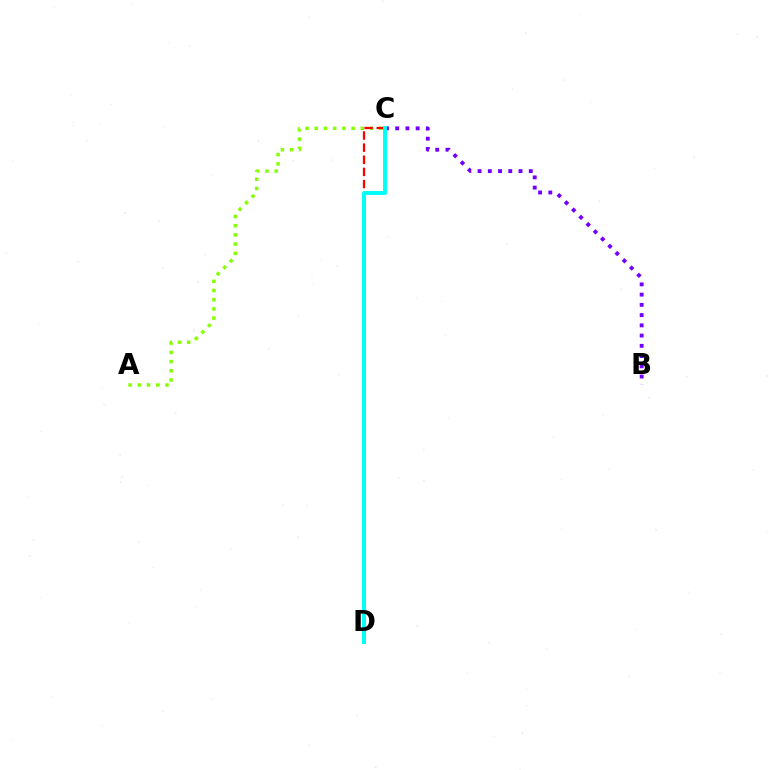{('A', 'C'): [{'color': '#84ff00', 'line_style': 'dotted', 'thickness': 2.5}], ('C', 'D'): [{'color': '#ff0000', 'line_style': 'dashed', 'thickness': 1.65}, {'color': '#00fff6', 'line_style': 'solid', 'thickness': 2.82}], ('B', 'C'): [{'color': '#7200ff', 'line_style': 'dotted', 'thickness': 2.78}]}